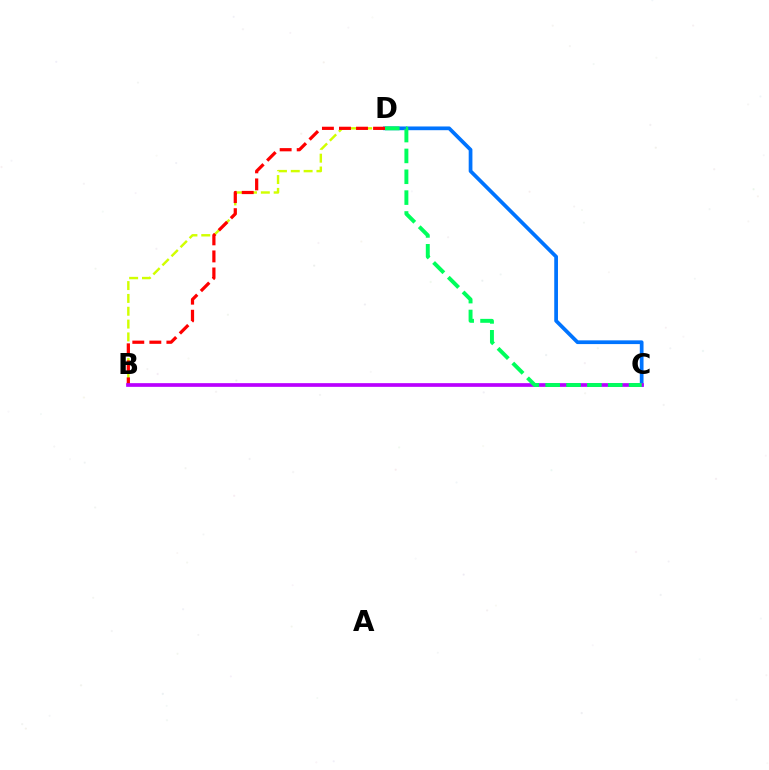{('B', 'D'): [{'color': '#d1ff00', 'line_style': 'dashed', 'thickness': 1.74}, {'color': '#ff0000', 'line_style': 'dashed', 'thickness': 2.32}], ('C', 'D'): [{'color': '#0074ff', 'line_style': 'solid', 'thickness': 2.68}, {'color': '#00ff5c', 'line_style': 'dashed', 'thickness': 2.83}], ('B', 'C'): [{'color': '#b900ff', 'line_style': 'solid', 'thickness': 2.66}]}